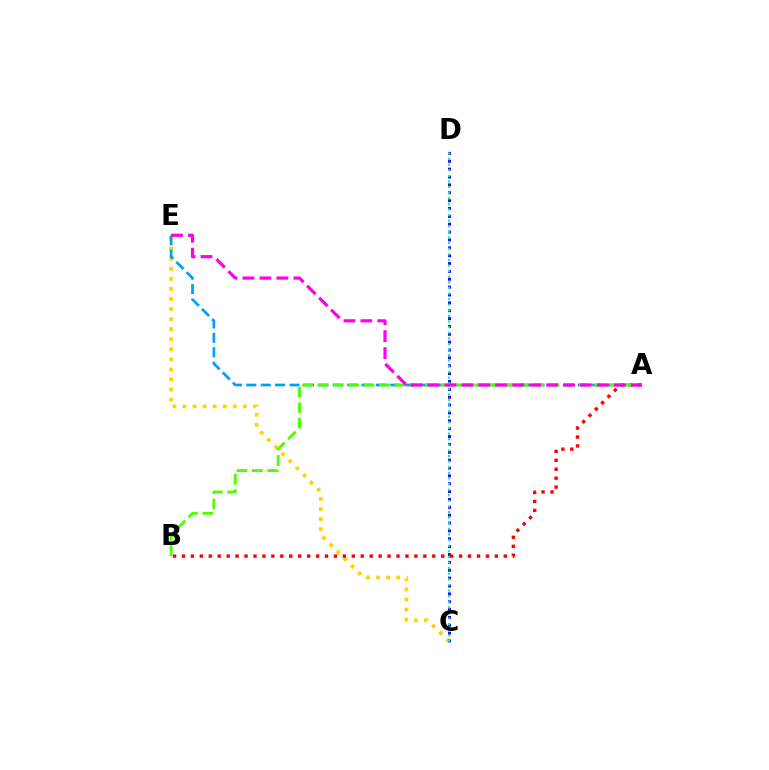{('C', 'E'): [{'color': '#ffd500', 'line_style': 'dotted', 'thickness': 2.74}], ('A', 'E'): [{'color': '#009eff', 'line_style': 'dashed', 'thickness': 1.96}, {'color': '#ff00ed', 'line_style': 'dashed', 'thickness': 2.3}], ('C', 'D'): [{'color': '#3700ff', 'line_style': 'dotted', 'thickness': 2.14}, {'color': '#00ff86', 'line_style': 'dotted', 'thickness': 1.52}], ('A', 'B'): [{'color': '#ff0000', 'line_style': 'dotted', 'thickness': 2.43}, {'color': '#4fff00', 'line_style': 'dashed', 'thickness': 2.09}]}